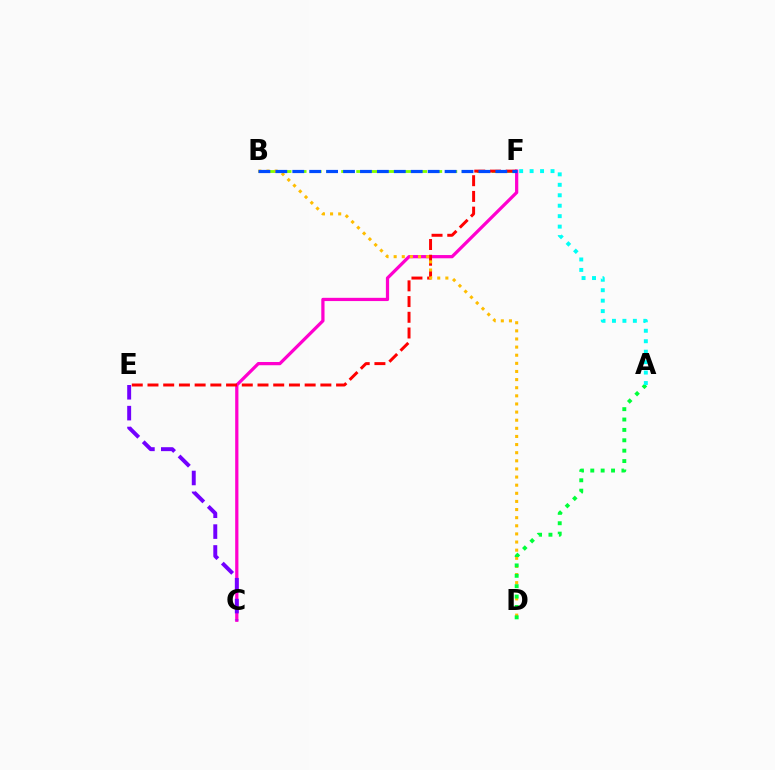{('B', 'F'): [{'color': '#84ff00', 'line_style': 'dashed', 'thickness': 2.05}, {'color': '#004bff', 'line_style': 'dashed', 'thickness': 2.3}], ('C', 'F'): [{'color': '#ff00cf', 'line_style': 'solid', 'thickness': 2.33}], ('E', 'F'): [{'color': '#ff0000', 'line_style': 'dashed', 'thickness': 2.14}], ('C', 'E'): [{'color': '#7200ff', 'line_style': 'dashed', 'thickness': 2.83}], ('B', 'D'): [{'color': '#ffbd00', 'line_style': 'dotted', 'thickness': 2.21}], ('A', 'D'): [{'color': '#00ff39', 'line_style': 'dotted', 'thickness': 2.82}], ('A', 'F'): [{'color': '#00fff6', 'line_style': 'dotted', 'thickness': 2.84}]}